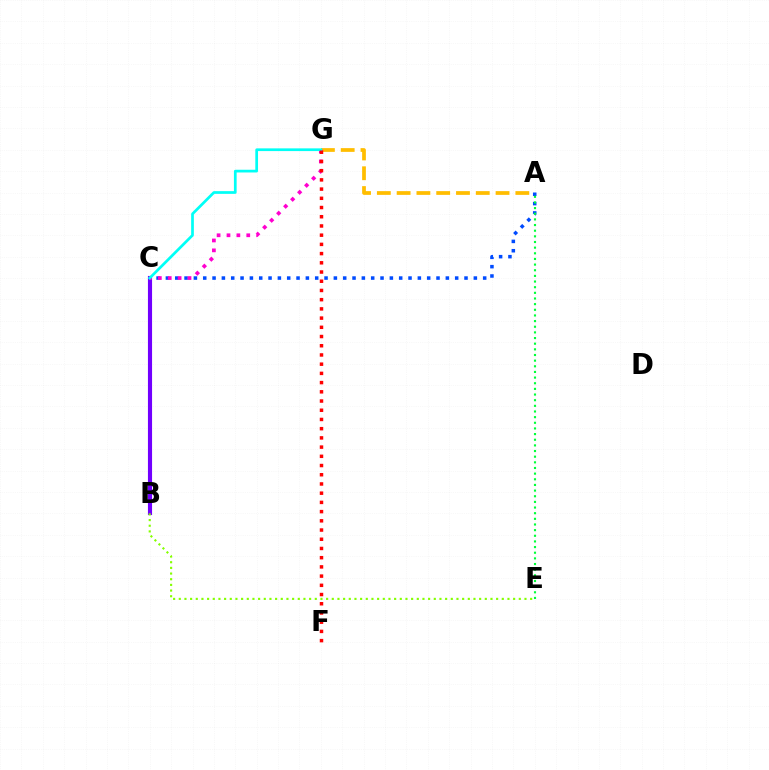{('A', 'C'): [{'color': '#004bff', 'line_style': 'dotted', 'thickness': 2.54}], ('A', 'G'): [{'color': '#ffbd00', 'line_style': 'dashed', 'thickness': 2.69}], ('B', 'C'): [{'color': '#7200ff', 'line_style': 'solid', 'thickness': 2.97}], ('C', 'G'): [{'color': '#ff00cf', 'line_style': 'dotted', 'thickness': 2.69}, {'color': '#00fff6', 'line_style': 'solid', 'thickness': 1.96}], ('A', 'E'): [{'color': '#00ff39', 'line_style': 'dotted', 'thickness': 1.54}], ('B', 'E'): [{'color': '#84ff00', 'line_style': 'dotted', 'thickness': 1.54}], ('F', 'G'): [{'color': '#ff0000', 'line_style': 'dotted', 'thickness': 2.5}]}